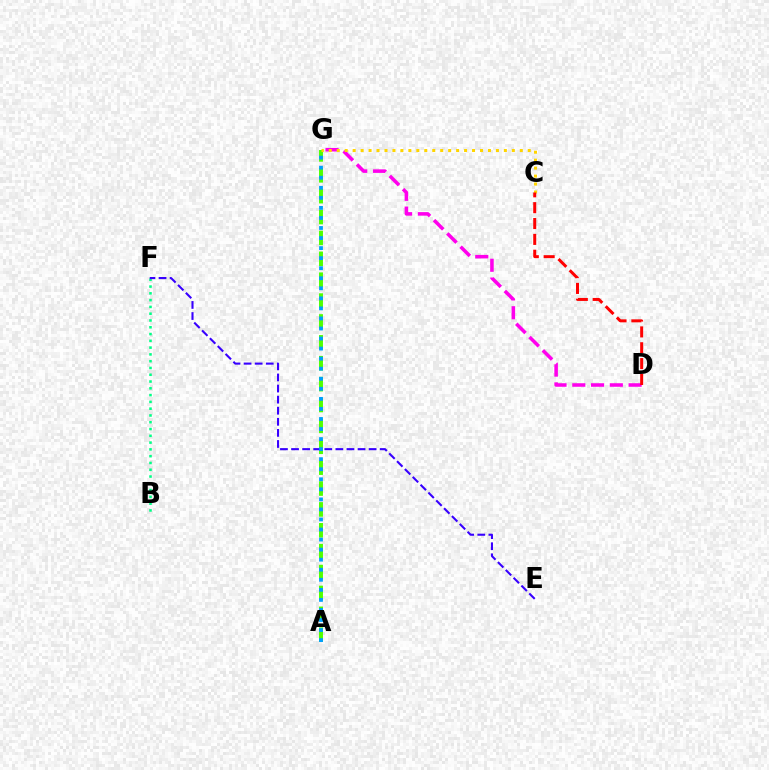{('A', 'G'): [{'color': '#4fff00', 'line_style': 'dashed', 'thickness': 2.84}, {'color': '#009eff', 'line_style': 'dotted', 'thickness': 2.73}], ('D', 'G'): [{'color': '#ff00ed', 'line_style': 'dashed', 'thickness': 2.55}], ('C', 'G'): [{'color': '#ffd500', 'line_style': 'dotted', 'thickness': 2.16}], ('B', 'F'): [{'color': '#00ff86', 'line_style': 'dotted', 'thickness': 1.84}], ('E', 'F'): [{'color': '#3700ff', 'line_style': 'dashed', 'thickness': 1.51}], ('C', 'D'): [{'color': '#ff0000', 'line_style': 'dashed', 'thickness': 2.15}]}